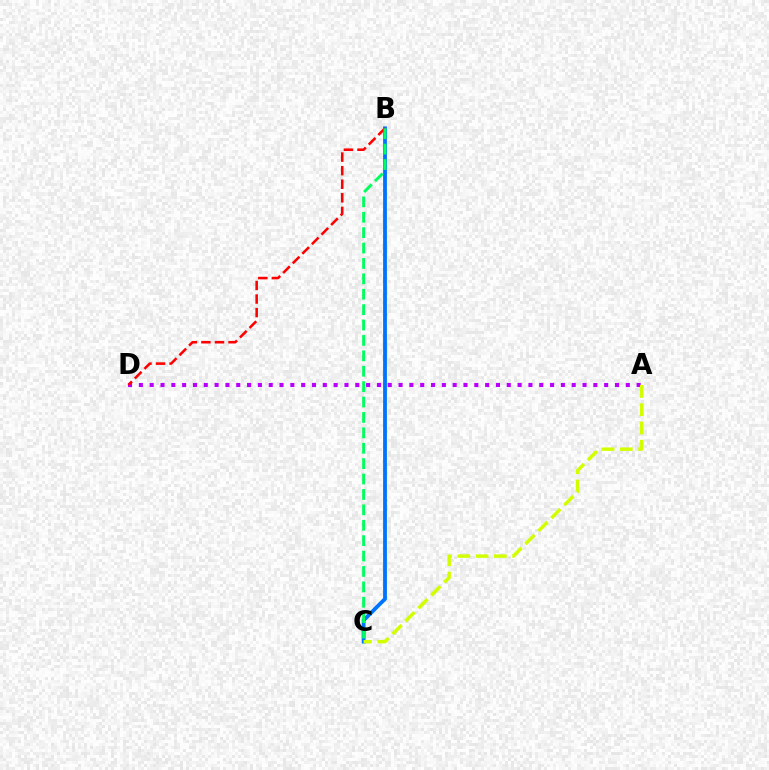{('B', 'C'): [{'color': '#0074ff', 'line_style': 'solid', 'thickness': 2.74}, {'color': '#00ff5c', 'line_style': 'dashed', 'thickness': 2.09}], ('A', 'D'): [{'color': '#b900ff', 'line_style': 'dotted', 'thickness': 2.94}], ('A', 'C'): [{'color': '#d1ff00', 'line_style': 'dashed', 'thickness': 2.48}], ('B', 'D'): [{'color': '#ff0000', 'line_style': 'dashed', 'thickness': 1.84}]}